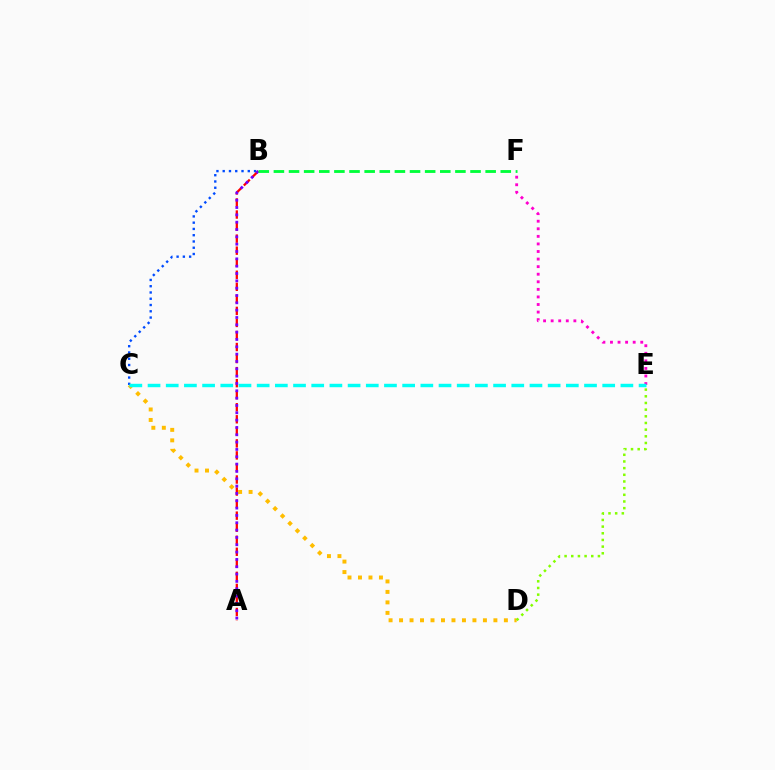{('C', 'D'): [{'color': '#ffbd00', 'line_style': 'dotted', 'thickness': 2.85}], ('B', 'C'): [{'color': '#004bff', 'line_style': 'dotted', 'thickness': 1.7}], ('E', 'F'): [{'color': '#ff00cf', 'line_style': 'dotted', 'thickness': 2.06}], ('A', 'B'): [{'color': '#ff0000', 'line_style': 'dashed', 'thickness': 1.64}, {'color': '#7200ff', 'line_style': 'dotted', 'thickness': 1.99}], ('B', 'F'): [{'color': '#00ff39', 'line_style': 'dashed', 'thickness': 2.05}], ('D', 'E'): [{'color': '#84ff00', 'line_style': 'dotted', 'thickness': 1.81}], ('C', 'E'): [{'color': '#00fff6', 'line_style': 'dashed', 'thickness': 2.47}]}